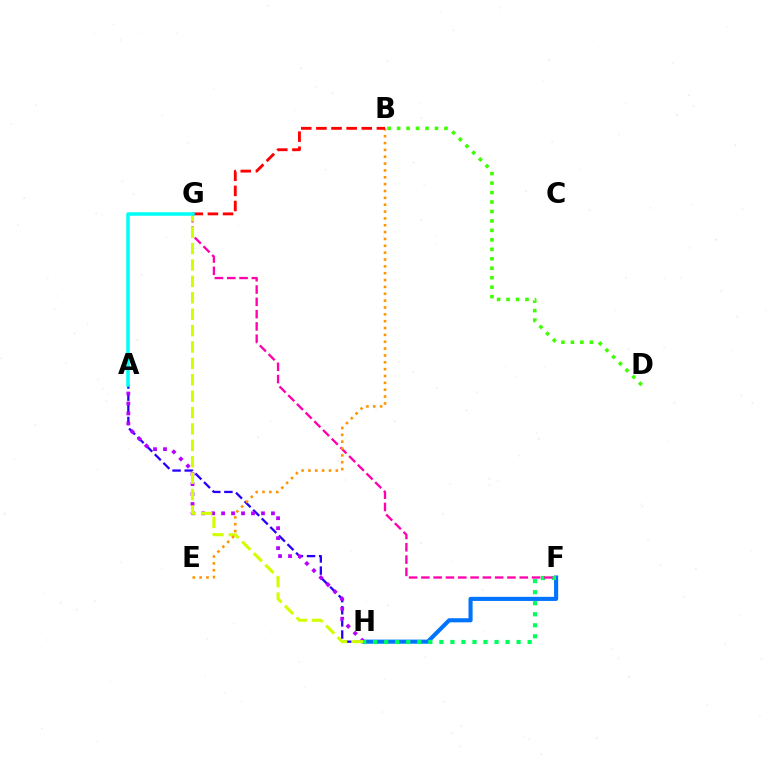{('F', 'H'): [{'color': '#0074ff', 'line_style': 'solid', 'thickness': 2.96}, {'color': '#00ff5c', 'line_style': 'dotted', 'thickness': 3.0}], ('A', 'H'): [{'color': '#2500ff', 'line_style': 'dashed', 'thickness': 1.65}, {'color': '#b900ff', 'line_style': 'dotted', 'thickness': 2.71}], ('F', 'G'): [{'color': '#ff00ac', 'line_style': 'dashed', 'thickness': 1.67}], ('G', 'H'): [{'color': '#d1ff00', 'line_style': 'dashed', 'thickness': 2.23}], ('B', 'E'): [{'color': '#ff9400', 'line_style': 'dotted', 'thickness': 1.86}], ('B', 'G'): [{'color': '#ff0000', 'line_style': 'dashed', 'thickness': 2.05}], ('B', 'D'): [{'color': '#3dff00', 'line_style': 'dotted', 'thickness': 2.57}], ('A', 'G'): [{'color': '#00fff6', 'line_style': 'solid', 'thickness': 2.53}]}